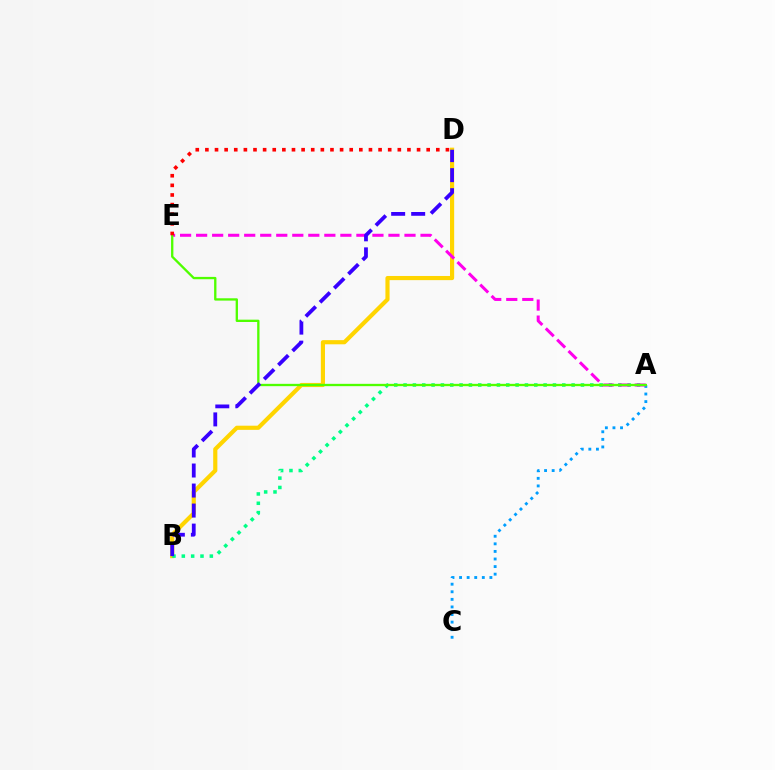{('B', 'D'): [{'color': '#ffd500', 'line_style': 'solid', 'thickness': 2.99}, {'color': '#3700ff', 'line_style': 'dashed', 'thickness': 2.72}], ('A', 'C'): [{'color': '#009eff', 'line_style': 'dotted', 'thickness': 2.06}], ('A', 'B'): [{'color': '#00ff86', 'line_style': 'dotted', 'thickness': 2.54}], ('A', 'E'): [{'color': '#ff00ed', 'line_style': 'dashed', 'thickness': 2.18}, {'color': '#4fff00', 'line_style': 'solid', 'thickness': 1.67}], ('D', 'E'): [{'color': '#ff0000', 'line_style': 'dotted', 'thickness': 2.61}]}